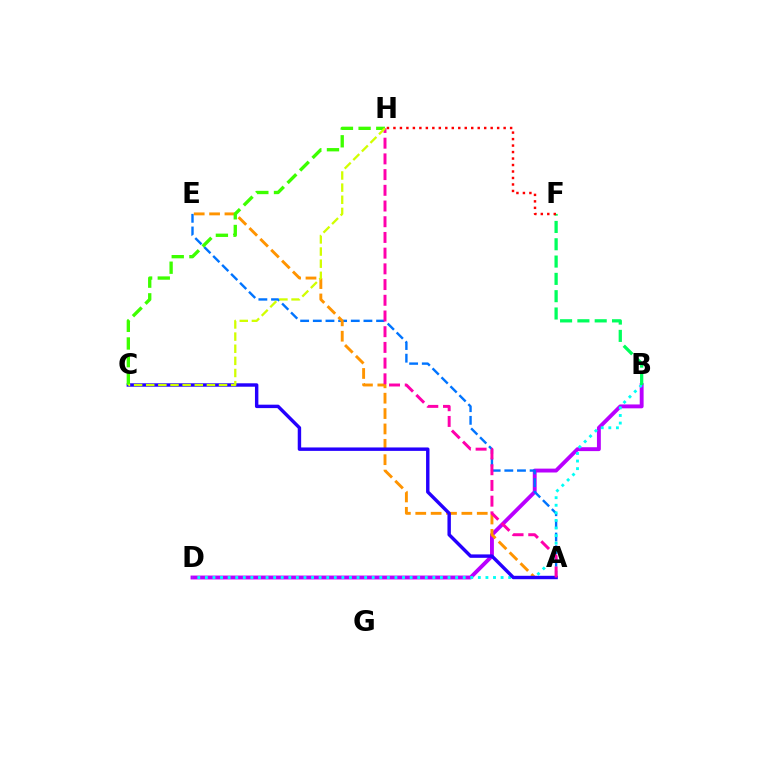{('B', 'D'): [{'color': '#b900ff', 'line_style': 'solid', 'thickness': 2.79}, {'color': '#00fff6', 'line_style': 'dotted', 'thickness': 2.06}], ('A', 'E'): [{'color': '#0074ff', 'line_style': 'dashed', 'thickness': 1.72}, {'color': '#ff9400', 'line_style': 'dashed', 'thickness': 2.09}], ('A', 'C'): [{'color': '#2500ff', 'line_style': 'solid', 'thickness': 2.47}], ('C', 'H'): [{'color': '#3dff00', 'line_style': 'dashed', 'thickness': 2.4}, {'color': '#d1ff00', 'line_style': 'dashed', 'thickness': 1.65}], ('B', 'F'): [{'color': '#00ff5c', 'line_style': 'dashed', 'thickness': 2.35}], ('A', 'H'): [{'color': '#ff00ac', 'line_style': 'dashed', 'thickness': 2.13}], ('F', 'H'): [{'color': '#ff0000', 'line_style': 'dotted', 'thickness': 1.76}]}